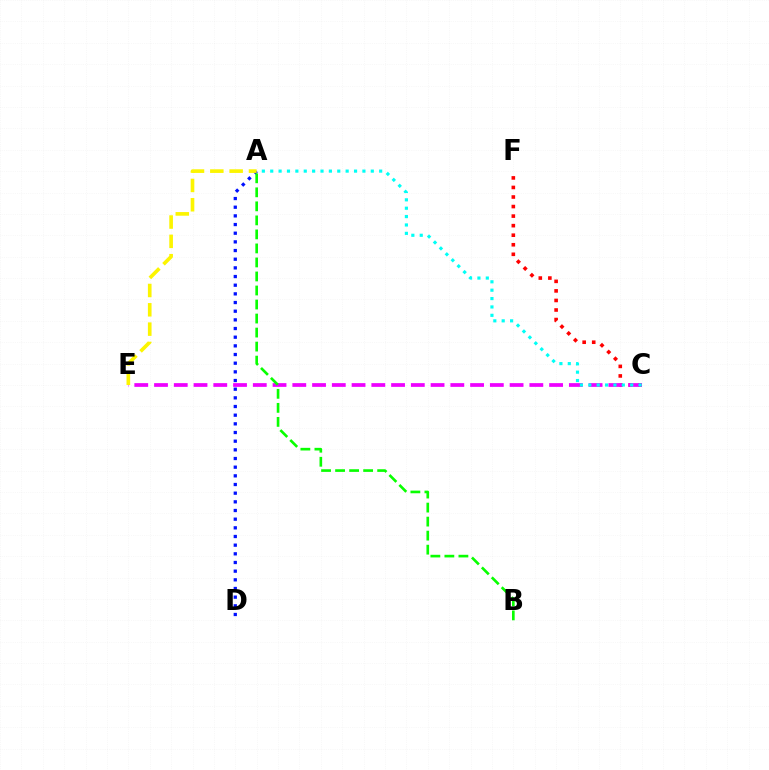{('A', 'D'): [{'color': '#0010ff', 'line_style': 'dotted', 'thickness': 2.35}], ('C', 'F'): [{'color': '#ff0000', 'line_style': 'dotted', 'thickness': 2.59}], ('C', 'E'): [{'color': '#ee00ff', 'line_style': 'dashed', 'thickness': 2.68}], ('A', 'B'): [{'color': '#08ff00', 'line_style': 'dashed', 'thickness': 1.91}], ('A', 'E'): [{'color': '#fcf500', 'line_style': 'dashed', 'thickness': 2.63}], ('A', 'C'): [{'color': '#00fff6', 'line_style': 'dotted', 'thickness': 2.28}]}